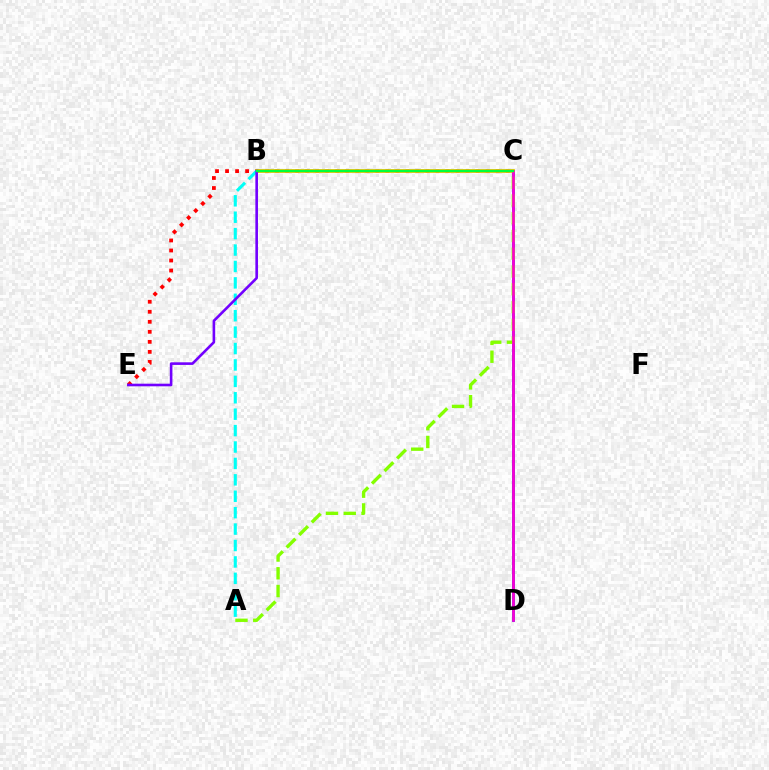{('C', 'E'): [{'color': '#ff0000', 'line_style': 'dotted', 'thickness': 2.72}], ('C', 'D'): [{'color': '#004bff', 'line_style': 'solid', 'thickness': 1.97}, {'color': '#ff00cf', 'line_style': 'solid', 'thickness': 1.91}], ('B', 'C'): [{'color': '#ffbd00', 'line_style': 'solid', 'thickness': 2.73}, {'color': '#00ff39', 'line_style': 'solid', 'thickness': 1.73}], ('A', 'B'): [{'color': '#00fff6', 'line_style': 'dashed', 'thickness': 2.23}], ('A', 'C'): [{'color': '#84ff00', 'line_style': 'dashed', 'thickness': 2.41}], ('B', 'E'): [{'color': '#7200ff', 'line_style': 'solid', 'thickness': 1.88}]}